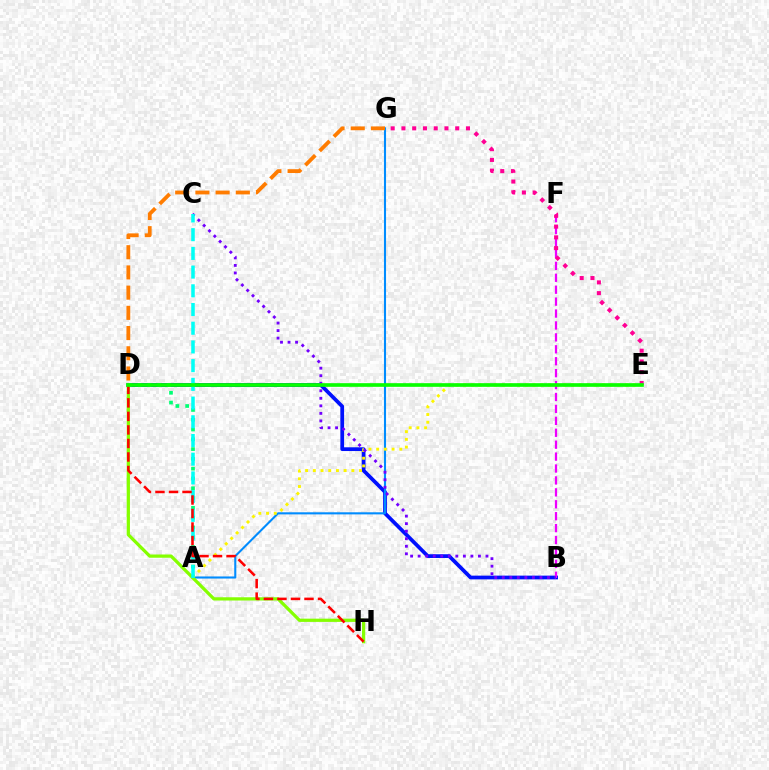{('B', 'D'): [{'color': '#0010ff', 'line_style': 'solid', 'thickness': 2.69}], ('A', 'D'): [{'color': '#00ff74', 'line_style': 'dotted', 'thickness': 2.66}], ('A', 'G'): [{'color': '#008cff', 'line_style': 'solid', 'thickness': 1.51}], ('A', 'E'): [{'color': '#fcf500', 'line_style': 'dotted', 'thickness': 2.09}], ('B', 'F'): [{'color': '#ee00ff', 'line_style': 'dashed', 'thickness': 1.62}], ('D', 'H'): [{'color': '#84ff00', 'line_style': 'solid', 'thickness': 2.33}, {'color': '#ff0000', 'line_style': 'dashed', 'thickness': 1.84}], ('E', 'G'): [{'color': '#ff0094', 'line_style': 'dotted', 'thickness': 2.92}], ('B', 'C'): [{'color': '#7200ff', 'line_style': 'dotted', 'thickness': 2.05}], ('A', 'C'): [{'color': '#00fff6', 'line_style': 'dashed', 'thickness': 2.54}], ('D', 'E'): [{'color': '#08ff00', 'line_style': 'solid', 'thickness': 2.64}], ('D', 'G'): [{'color': '#ff7c00', 'line_style': 'dashed', 'thickness': 2.75}]}